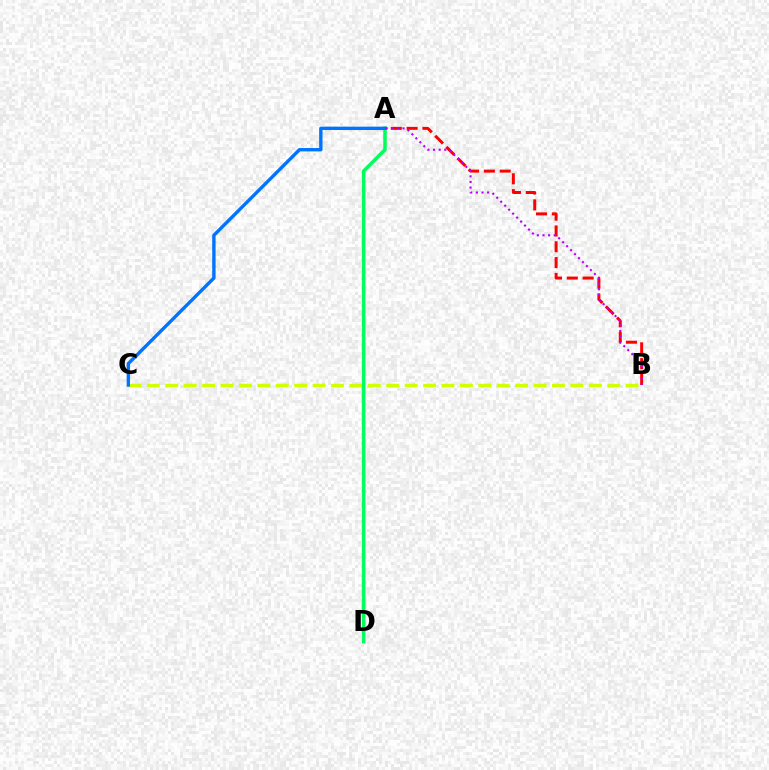{('A', 'B'): [{'color': '#ff0000', 'line_style': 'dashed', 'thickness': 2.15}, {'color': '#b900ff', 'line_style': 'dotted', 'thickness': 1.53}], ('B', 'C'): [{'color': '#d1ff00', 'line_style': 'dashed', 'thickness': 2.5}], ('A', 'D'): [{'color': '#00ff5c', 'line_style': 'solid', 'thickness': 2.53}], ('A', 'C'): [{'color': '#0074ff', 'line_style': 'solid', 'thickness': 2.43}]}